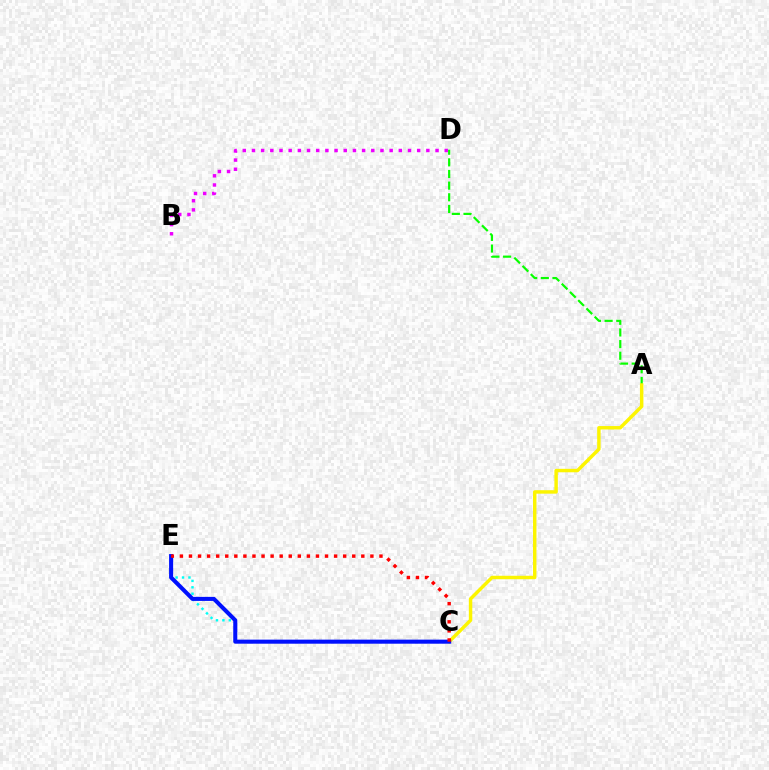{('A', 'D'): [{'color': '#08ff00', 'line_style': 'dashed', 'thickness': 1.58}], ('C', 'E'): [{'color': '#00fff6', 'line_style': 'dotted', 'thickness': 1.74}, {'color': '#0010ff', 'line_style': 'solid', 'thickness': 2.92}, {'color': '#ff0000', 'line_style': 'dotted', 'thickness': 2.46}], ('B', 'D'): [{'color': '#ee00ff', 'line_style': 'dotted', 'thickness': 2.49}], ('A', 'C'): [{'color': '#fcf500', 'line_style': 'solid', 'thickness': 2.48}]}